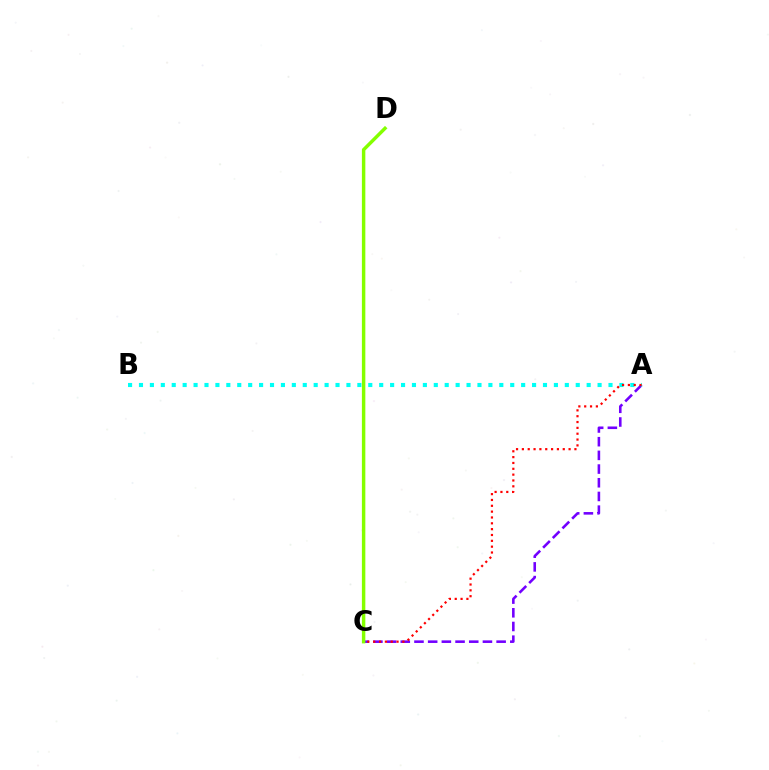{('A', 'C'): [{'color': '#7200ff', 'line_style': 'dashed', 'thickness': 1.86}, {'color': '#ff0000', 'line_style': 'dotted', 'thickness': 1.59}], ('A', 'B'): [{'color': '#00fff6', 'line_style': 'dotted', 'thickness': 2.97}], ('C', 'D'): [{'color': '#84ff00', 'line_style': 'solid', 'thickness': 2.48}]}